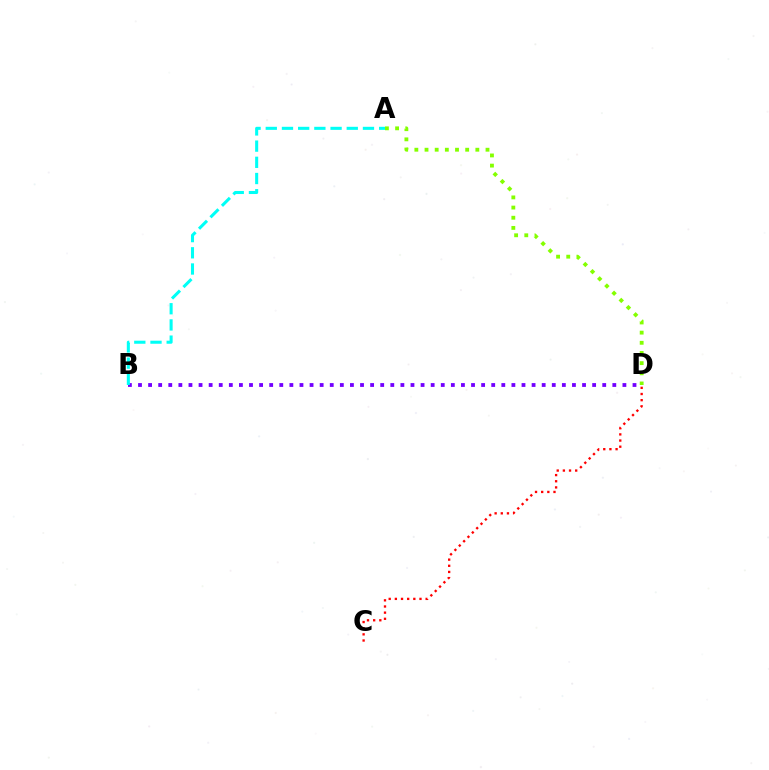{('C', 'D'): [{'color': '#ff0000', 'line_style': 'dotted', 'thickness': 1.67}], ('B', 'D'): [{'color': '#7200ff', 'line_style': 'dotted', 'thickness': 2.74}], ('A', 'B'): [{'color': '#00fff6', 'line_style': 'dashed', 'thickness': 2.2}], ('A', 'D'): [{'color': '#84ff00', 'line_style': 'dotted', 'thickness': 2.76}]}